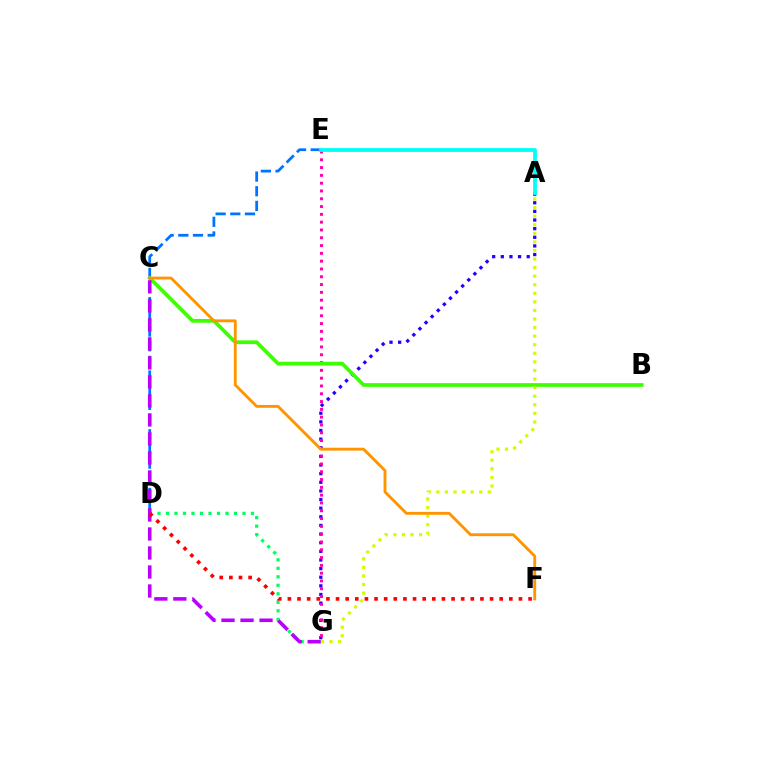{('A', 'G'): [{'color': '#2500ff', 'line_style': 'dotted', 'thickness': 2.35}, {'color': '#d1ff00', 'line_style': 'dotted', 'thickness': 2.33}], ('D', 'G'): [{'color': '#00ff5c', 'line_style': 'dotted', 'thickness': 2.31}], ('D', 'E'): [{'color': '#0074ff', 'line_style': 'dashed', 'thickness': 1.99}], ('E', 'G'): [{'color': '#ff00ac', 'line_style': 'dotted', 'thickness': 2.12}], ('B', 'C'): [{'color': '#3dff00', 'line_style': 'solid', 'thickness': 2.67}], ('C', 'G'): [{'color': '#b900ff', 'line_style': 'dashed', 'thickness': 2.58}], ('A', 'E'): [{'color': '#00fff6', 'line_style': 'solid', 'thickness': 2.73}], ('D', 'F'): [{'color': '#ff0000', 'line_style': 'dotted', 'thickness': 2.62}], ('C', 'F'): [{'color': '#ff9400', 'line_style': 'solid', 'thickness': 2.06}]}